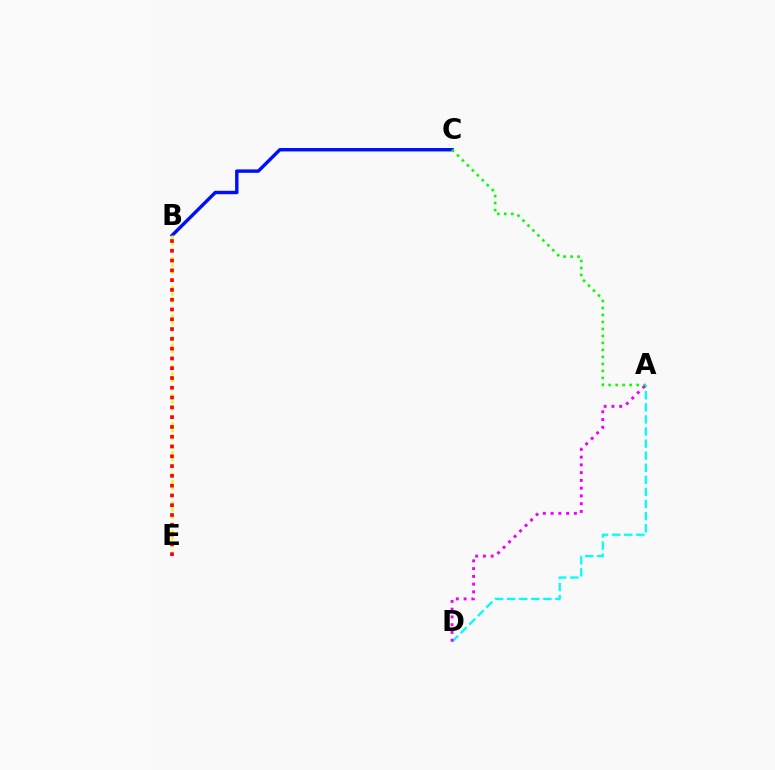{('B', 'C'): [{'color': '#0010ff', 'line_style': 'solid', 'thickness': 2.46}], ('A', 'C'): [{'color': '#08ff00', 'line_style': 'dotted', 'thickness': 1.9}], ('A', 'D'): [{'color': '#00fff6', 'line_style': 'dashed', 'thickness': 1.64}, {'color': '#ee00ff', 'line_style': 'dotted', 'thickness': 2.11}], ('B', 'E'): [{'color': '#fcf500', 'line_style': 'dotted', 'thickness': 1.95}, {'color': '#ff0000', 'line_style': 'dotted', 'thickness': 2.66}]}